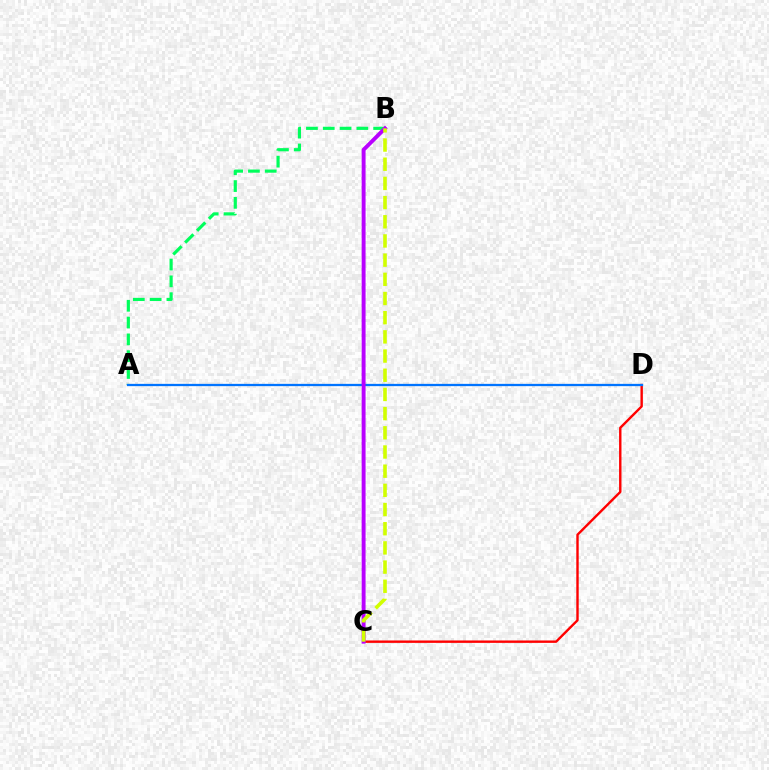{('A', 'B'): [{'color': '#00ff5c', 'line_style': 'dashed', 'thickness': 2.28}], ('C', 'D'): [{'color': '#ff0000', 'line_style': 'solid', 'thickness': 1.73}], ('A', 'D'): [{'color': '#0074ff', 'line_style': 'solid', 'thickness': 1.64}], ('B', 'C'): [{'color': '#b900ff', 'line_style': 'solid', 'thickness': 2.81}, {'color': '#d1ff00', 'line_style': 'dashed', 'thickness': 2.61}]}